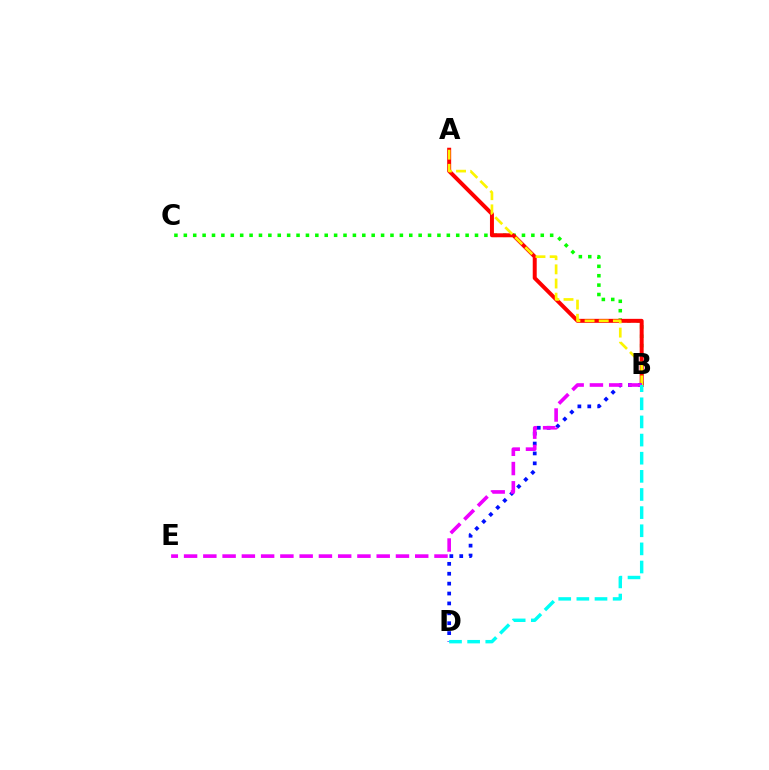{('B', 'C'): [{'color': '#08ff00', 'line_style': 'dotted', 'thickness': 2.55}], ('A', 'B'): [{'color': '#ff0000', 'line_style': 'solid', 'thickness': 2.86}, {'color': '#fcf500', 'line_style': 'dashed', 'thickness': 1.92}], ('B', 'D'): [{'color': '#0010ff', 'line_style': 'dotted', 'thickness': 2.69}, {'color': '#00fff6', 'line_style': 'dashed', 'thickness': 2.46}], ('B', 'E'): [{'color': '#ee00ff', 'line_style': 'dashed', 'thickness': 2.62}]}